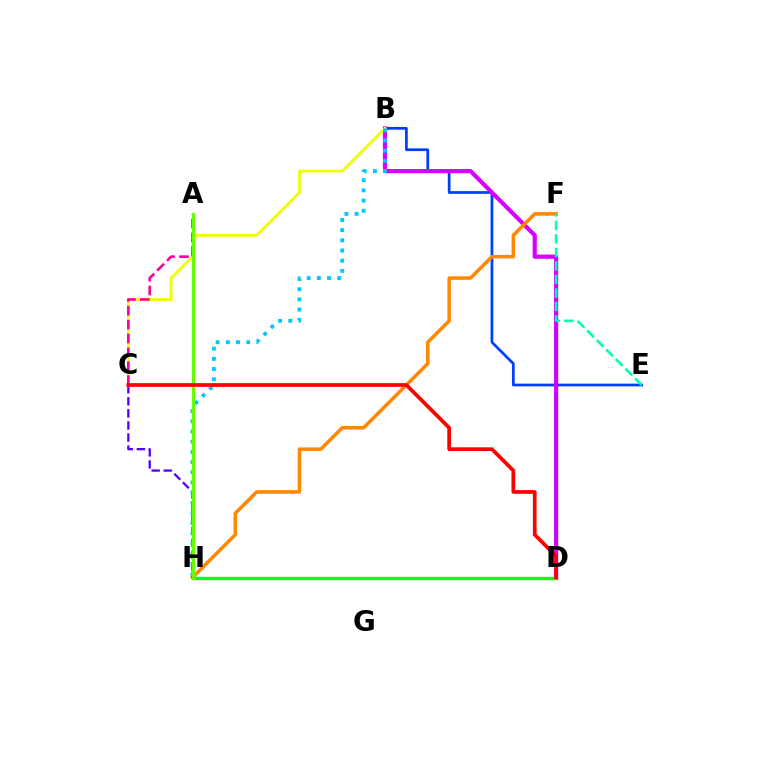{('B', 'E'): [{'color': '#003fff', 'line_style': 'solid', 'thickness': 1.97}], ('B', 'D'): [{'color': '#d600ff', 'line_style': 'solid', 'thickness': 3.0}], ('F', 'H'): [{'color': '#ff8800', 'line_style': 'solid', 'thickness': 2.54}], ('D', 'H'): [{'color': '#00ff27', 'line_style': 'solid', 'thickness': 2.45}], ('C', 'H'): [{'color': '#4f00ff', 'line_style': 'dashed', 'thickness': 1.64}], ('B', 'C'): [{'color': '#eeff00', 'line_style': 'solid', 'thickness': 1.99}], ('B', 'H'): [{'color': '#00c7ff', 'line_style': 'dotted', 'thickness': 2.77}], ('E', 'F'): [{'color': '#00ffaf', 'line_style': 'dashed', 'thickness': 1.84}], ('A', 'C'): [{'color': '#ff00a0', 'line_style': 'dashed', 'thickness': 1.89}], ('A', 'H'): [{'color': '#66ff00', 'line_style': 'solid', 'thickness': 2.32}], ('C', 'D'): [{'color': '#ff0000', 'line_style': 'solid', 'thickness': 2.67}]}